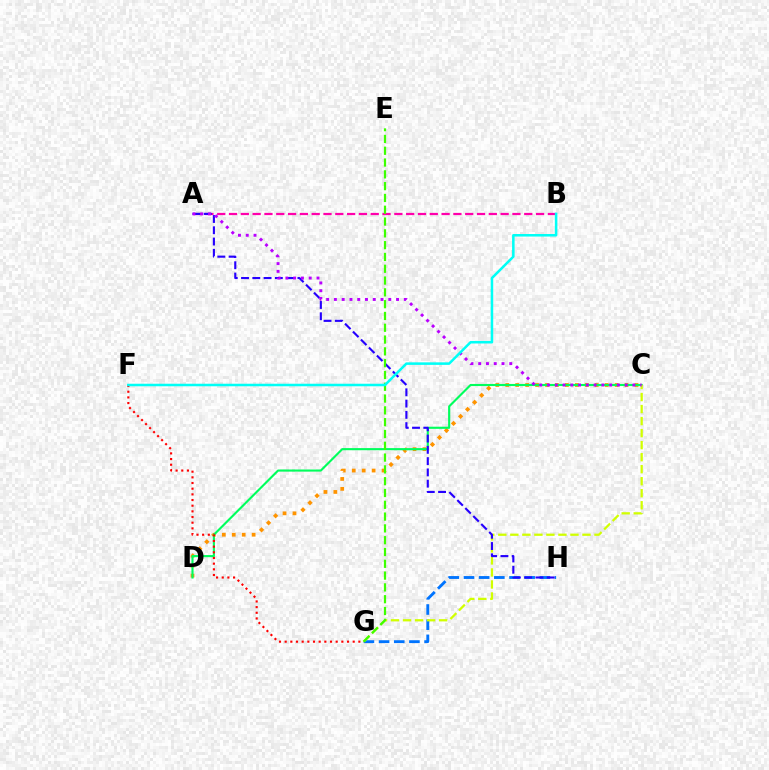{('C', 'D'): [{'color': '#ff9400', 'line_style': 'dotted', 'thickness': 2.7}, {'color': '#00ff5c', 'line_style': 'solid', 'thickness': 1.53}], ('A', 'B'): [{'color': '#ff00ac', 'line_style': 'dashed', 'thickness': 1.6}], ('G', 'H'): [{'color': '#0074ff', 'line_style': 'dashed', 'thickness': 2.06}], ('F', 'G'): [{'color': '#ff0000', 'line_style': 'dotted', 'thickness': 1.54}], ('C', 'G'): [{'color': '#d1ff00', 'line_style': 'dashed', 'thickness': 1.63}], ('A', 'H'): [{'color': '#2500ff', 'line_style': 'dashed', 'thickness': 1.53}], ('E', 'G'): [{'color': '#3dff00', 'line_style': 'dashed', 'thickness': 1.6}], ('A', 'C'): [{'color': '#b900ff', 'line_style': 'dotted', 'thickness': 2.11}], ('B', 'F'): [{'color': '#00fff6', 'line_style': 'solid', 'thickness': 1.82}]}